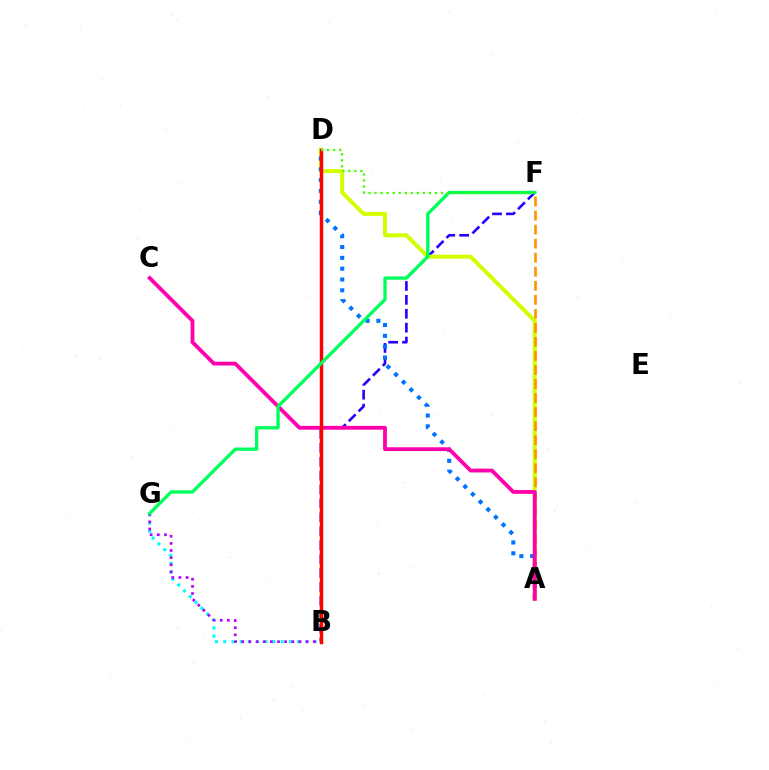{('B', 'G'): [{'color': '#00fff6', 'line_style': 'dotted', 'thickness': 2.23}, {'color': '#b900ff', 'line_style': 'dotted', 'thickness': 1.94}], ('B', 'F'): [{'color': '#2500ff', 'line_style': 'dashed', 'thickness': 1.89}], ('A', 'D'): [{'color': '#d1ff00', 'line_style': 'solid', 'thickness': 2.87}, {'color': '#0074ff', 'line_style': 'dotted', 'thickness': 2.94}], ('A', 'F'): [{'color': '#ff9400', 'line_style': 'dashed', 'thickness': 1.91}], ('A', 'C'): [{'color': '#ff00ac', 'line_style': 'solid', 'thickness': 2.74}], ('B', 'D'): [{'color': '#ff0000', 'line_style': 'solid', 'thickness': 2.49}], ('F', 'G'): [{'color': '#00ff5c', 'line_style': 'solid', 'thickness': 2.39}], ('D', 'F'): [{'color': '#3dff00', 'line_style': 'dotted', 'thickness': 1.64}]}